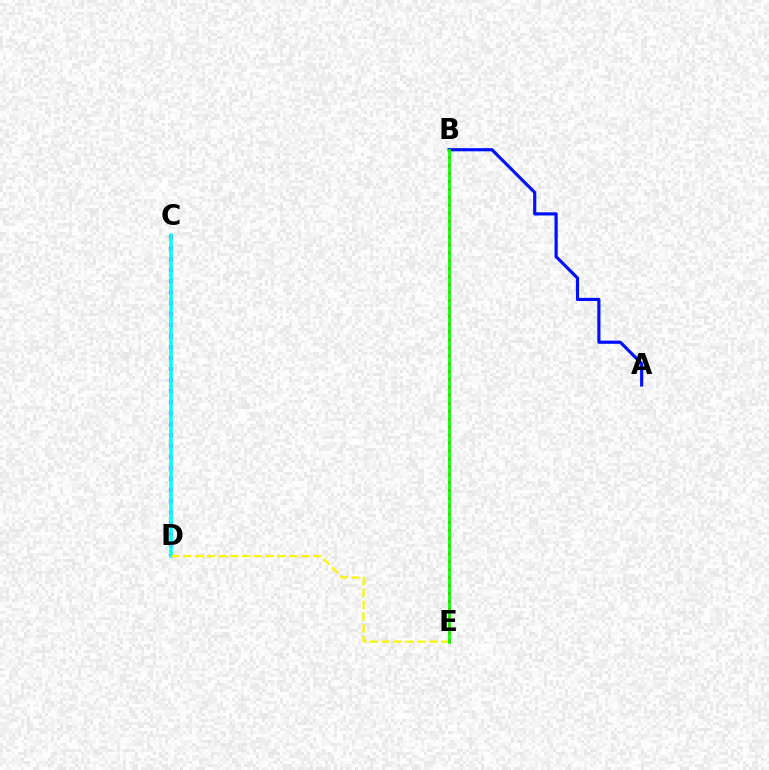{('C', 'D'): [{'color': '#ee00ff', 'line_style': 'dotted', 'thickness': 2.99}, {'color': '#00fff6', 'line_style': 'solid', 'thickness': 2.56}], ('A', 'B'): [{'color': '#0010ff', 'line_style': 'solid', 'thickness': 2.28}], ('B', 'E'): [{'color': '#ff0000', 'line_style': 'dotted', 'thickness': 2.15}, {'color': '#08ff00', 'line_style': 'solid', 'thickness': 1.95}], ('D', 'E'): [{'color': '#fcf500', 'line_style': 'dashed', 'thickness': 1.61}]}